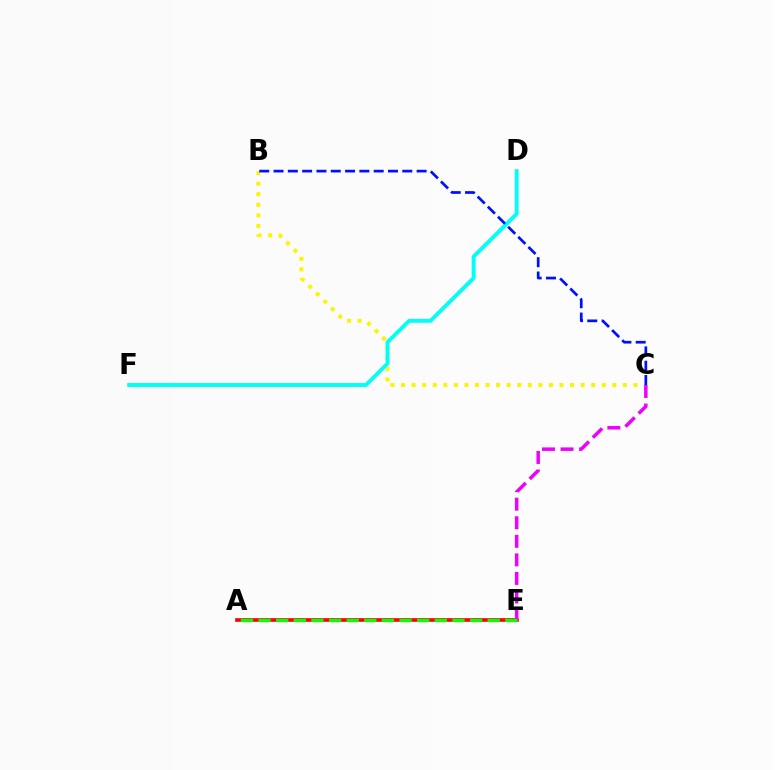{('B', 'C'): [{'color': '#fcf500', 'line_style': 'dotted', 'thickness': 2.87}, {'color': '#0010ff', 'line_style': 'dashed', 'thickness': 1.94}], ('A', 'E'): [{'color': '#ff0000', 'line_style': 'solid', 'thickness': 2.62}, {'color': '#08ff00', 'line_style': 'dashed', 'thickness': 2.39}], ('D', 'F'): [{'color': '#00fff6', 'line_style': 'solid', 'thickness': 2.8}], ('C', 'E'): [{'color': '#ee00ff', 'line_style': 'dashed', 'thickness': 2.52}]}